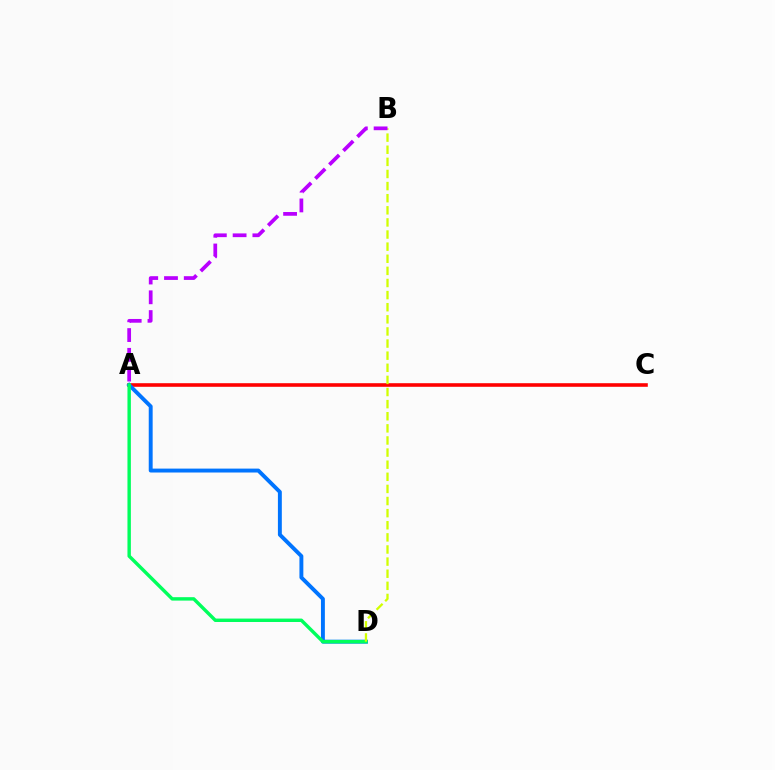{('A', 'C'): [{'color': '#ff0000', 'line_style': 'solid', 'thickness': 2.59}], ('A', 'D'): [{'color': '#0074ff', 'line_style': 'solid', 'thickness': 2.81}, {'color': '#00ff5c', 'line_style': 'solid', 'thickness': 2.46}], ('B', 'D'): [{'color': '#d1ff00', 'line_style': 'dashed', 'thickness': 1.65}], ('A', 'B'): [{'color': '#b900ff', 'line_style': 'dashed', 'thickness': 2.69}]}